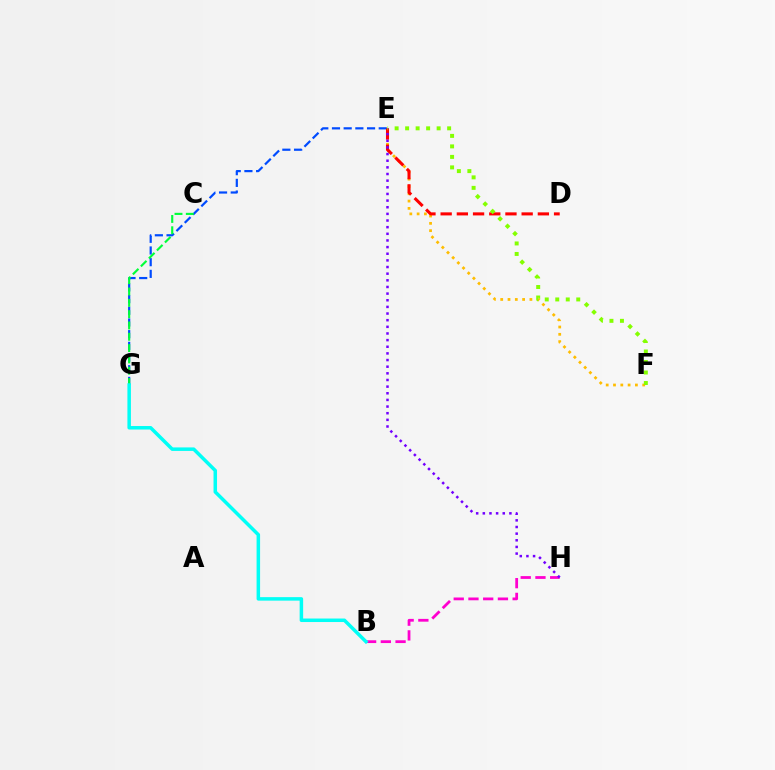{('E', 'F'): [{'color': '#ffbd00', 'line_style': 'dotted', 'thickness': 1.98}, {'color': '#84ff00', 'line_style': 'dotted', 'thickness': 2.85}], ('E', 'G'): [{'color': '#004bff', 'line_style': 'dashed', 'thickness': 1.59}], ('C', 'G'): [{'color': '#00ff39', 'line_style': 'dashed', 'thickness': 1.54}], ('D', 'E'): [{'color': '#ff0000', 'line_style': 'dashed', 'thickness': 2.2}], ('B', 'H'): [{'color': '#ff00cf', 'line_style': 'dashed', 'thickness': 2.0}], ('E', 'H'): [{'color': '#7200ff', 'line_style': 'dotted', 'thickness': 1.81}], ('B', 'G'): [{'color': '#00fff6', 'line_style': 'solid', 'thickness': 2.52}]}